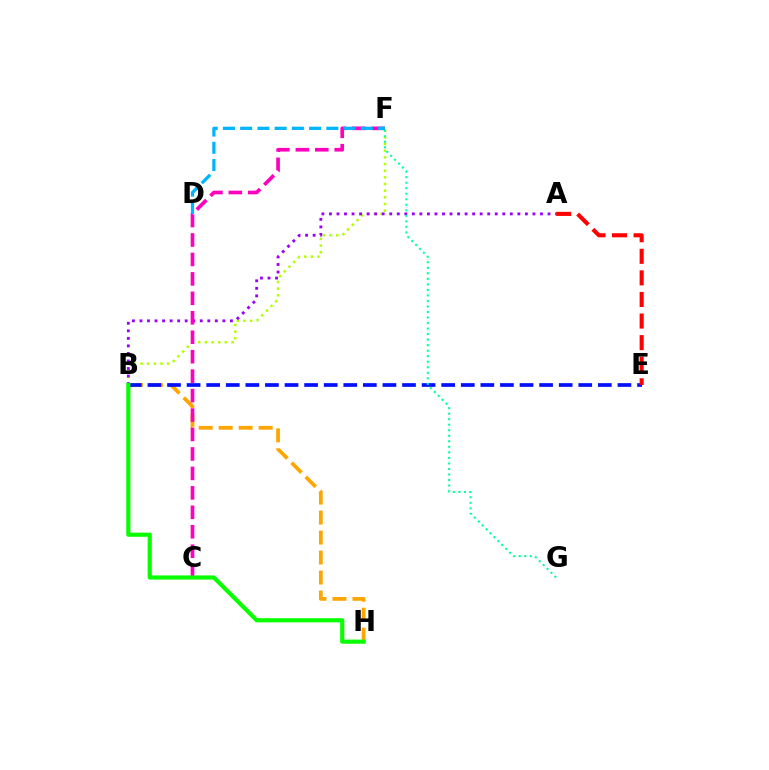{('B', 'F'): [{'color': '#b3ff00', 'line_style': 'dotted', 'thickness': 1.81}], ('B', 'H'): [{'color': '#ffa500', 'line_style': 'dashed', 'thickness': 2.72}, {'color': '#08ff00', 'line_style': 'solid', 'thickness': 3.0}], ('B', 'E'): [{'color': '#0010ff', 'line_style': 'dashed', 'thickness': 2.66}], ('A', 'E'): [{'color': '#ff0000', 'line_style': 'dashed', 'thickness': 2.93}], ('A', 'B'): [{'color': '#9b00ff', 'line_style': 'dotted', 'thickness': 2.05}], ('C', 'F'): [{'color': '#ff00bd', 'line_style': 'dashed', 'thickness': 2.64}], ('F', 'G'): [{'color': '#00ff9d', 'line_style': 'dotted', 'thickness': 1.5}], ('D', 'F'): [{'color': '#00b5ff', 'line_style': 'dashed', 'thickness': 2.34}]}